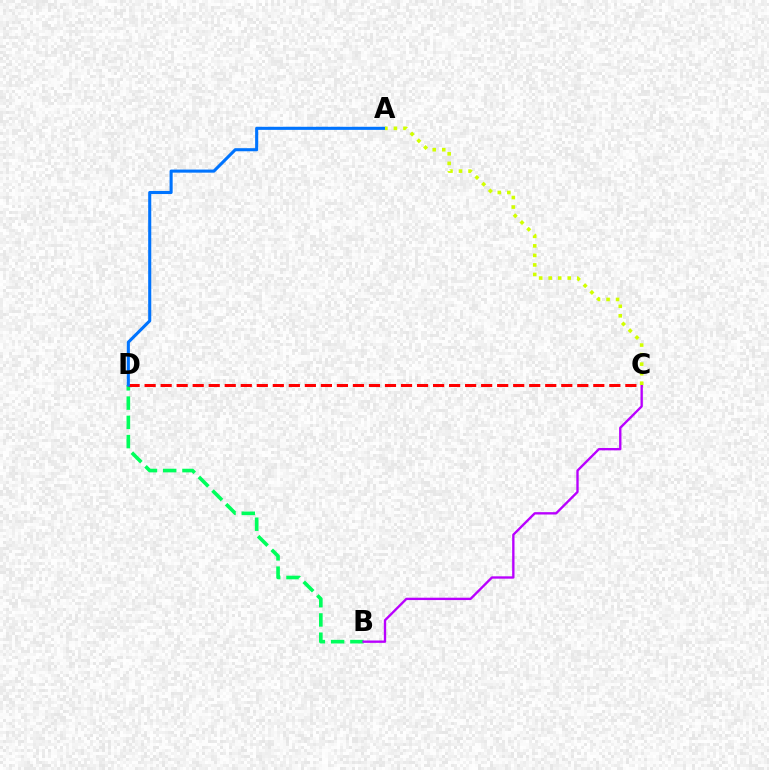{('B', 'D'): [{'color': '#00ff5c', 'line_style': 'dashed', 'thickness': 2.62}], ('C', 'D'): [{'color': '#ff0000', 'line_style': 'dashed', 'thickness': 2.18}], ('A', 'D'): [{'color': '#0074ff', 'line_style': 'solid', 'thickness': 2.22}], ('B', 'C'): [{'color': '#b900ff', 'line_style': 'solid', 'thickness': 1.69}], ('A', 'C'): [{'color': '#d1ff00', 'line_style': 'dotted', 'thickness': 2.59}]}